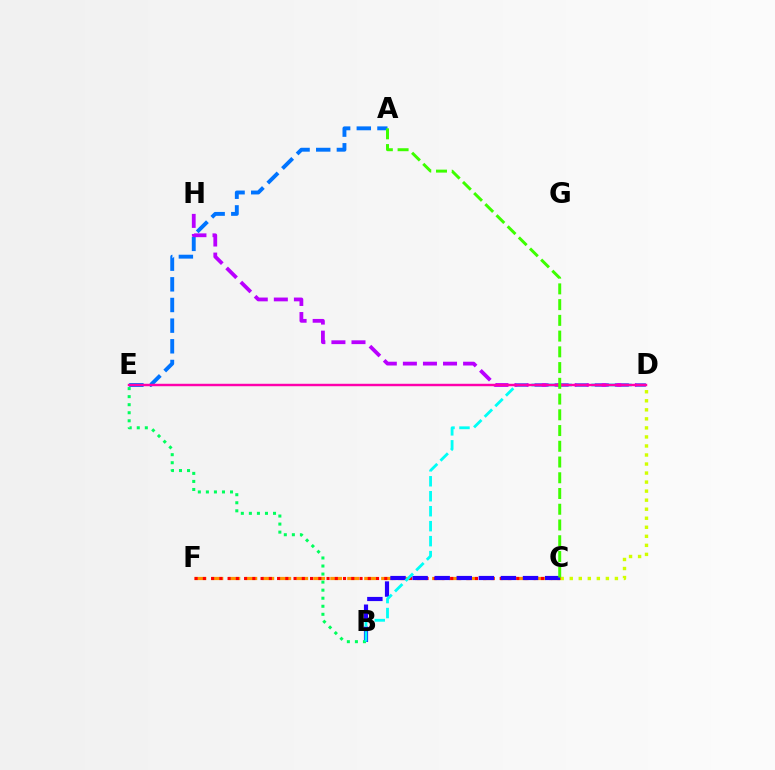{('C', 'D'): [{'color': '#d1ff00', 'line_style': 'dotted', 'thickness': 2.45}], ('A', 'E'): [{'color': '#0074ff', 'line_style': 'dashed', 'thickness': 2.81}], ('C', 'F'): [{'color': '#ff9400', 'line_style': 'dashed', 'thickness': 2.31}, {'color': '#ff0000', 'line_style': 'dotted', 'thickness': 2.24}], ('B', 'C'): [{'color': '#2500ff', 'line_style': 'dashed', 'thickness': 3.0}], ('D', 'H'): [{'color': '#b900ff', 'line_style': 'dashed', 'thickness': 2.73}], ('B', 'E'): [{'color': '#00ff5c', 'line_style': 'dotted', 'thickness': 2.19}], ('B', 'D'): [{'color': '#00fff6', 'line_style': 'dashed', 'thickness': 2.03}], ('D', 'E'): [{'color': '#ff00ac', 'line_style': 'solid', 'thickness': 1.75}], ('A', 'C'): [{'color': '#3dff00', 'line_style': 'dashed', 'thickness': 2.14}]}